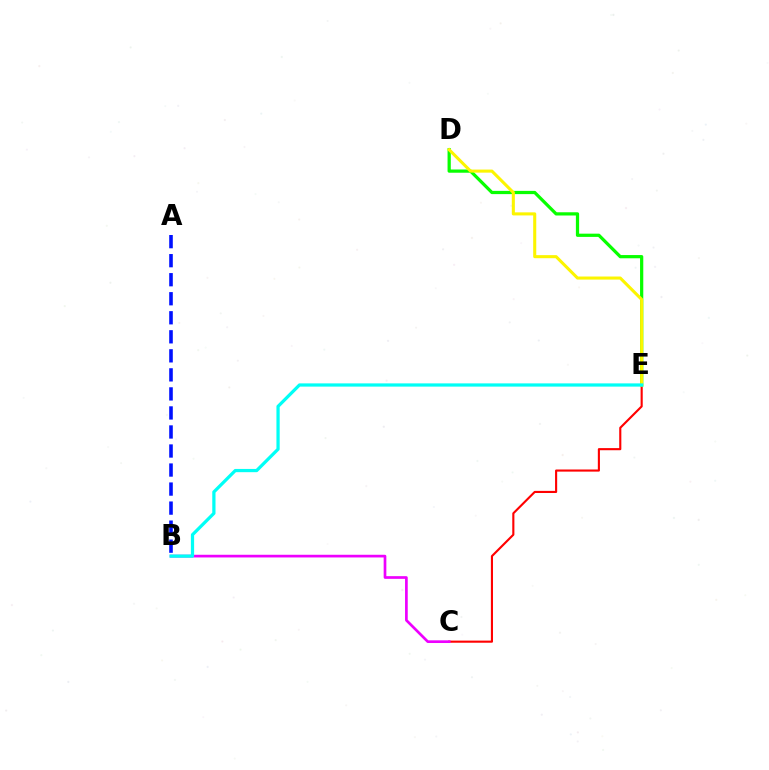{('C', 'E'): [{'color': '#ff0000', 'line_style': 'solid', 'thickness': 1.53}], ('D', 'E'): [{'color': '#08ff00', 'line_style': 'solid', 'thickness': 2.33}, {'color': '#fcf500', 'line_style': 'solid', 'thickness': 2.21}], ('B', 'C'): [{'color': '#ee00ff', 'line_style': 'solid', 'thickness': 1.94}], ('A', 'B'): [{'color': '#0010ff', 'line_style': 'dashed', 'thickness': 2.59}], ('B', 'E'): [{'color': '#00fff6', 'line_style': 'solid', 'thickness': 2.33}]}